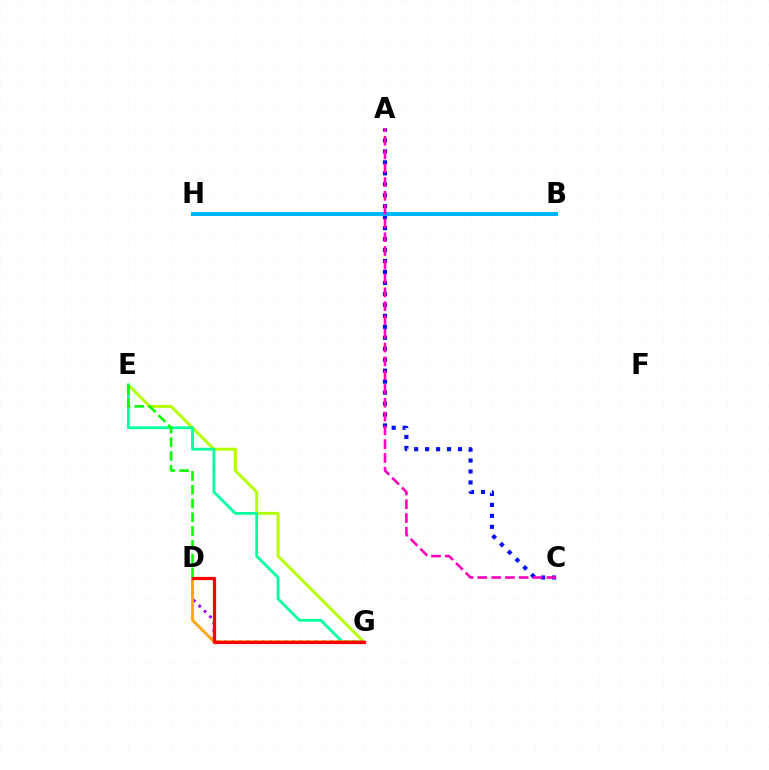{('E', 'G'): [{'color': '#b3ff00', 'line_style': 'solid', 'thickness': 2.1}, {'color': '#00ff9d', 'line_style': 'solid', 'thickness': 2.0}], ('A', 'C'): [{'color': '#0010ff', 'line_style': 'dotted', 'thickness': 2.98}, {'color': '#ff00bd', 'line_style': 'dashed', 'thickness': 1.87}], ('D', 'G'): [{'color': '#9b00ff', 'line_style': 'dotted', 'thickness': 2.05}, {'color': '#ffa500', 'line_style': 'solid', 'thickness': 2.01}, {'color': '#ff0000', 'line_style': 'solid', 'thickness': 2.34}], ('B', 'H'): [{'color': '#00b5ff', 'line_style': 'solid', 'thickness': 2.88}], ('D', 'E'): [{'color': '#08ff00', 'line_style': 'dashed', 'thickness': 1.87}]}